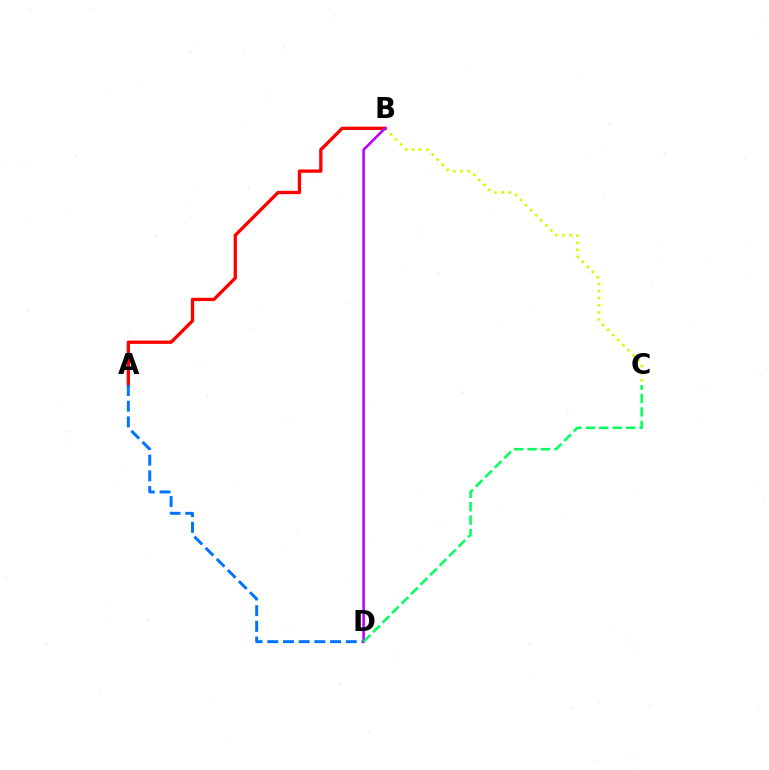{('B', 'C'): [{'color': '#d1ff00', 'line_style': 'dotted', 'thickness': 1.94}], ('A', 'B'): [{'color': '#ff0000', 'line_style': 'solid', 'thickness': 2.39}], ('A', 'D'): [{'color': '#0074ff', 'line_style': 'dashed', 'thickness': 2.13}], ('B', 'D'): [{'color': '#b900ff', 'line_style': 'solid', 'thickness': 1.85}], ('C', 'D'): [{'color': '#00ff5c', 'line_style': 'dashed', 'thickness': 1.82}]}